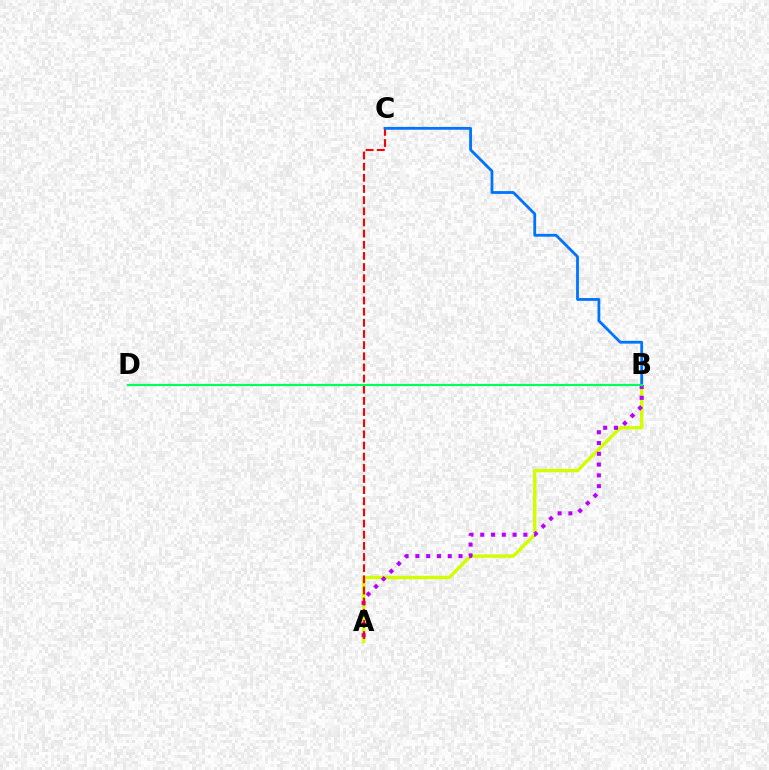{('A', 'B'): [{'color': '#d1ff00', 'line_style': 'solid', 'thickness': 2.47}, {'color': '#b900ff', 'line_style': 'dotted', 'thickness': 2.93}], ('A', 'C'): [{'color': '#ff0000', 'line_style': 'dashed', 'thickness': 1.52}], ('B', 'C'): [{'color': '#0074ff', 'line_style': 'solid', 'thickness': 2.02}], ('B', 'D'): [{'color': '#00ff5c', 'line_style': 'solid', 'thickness': 1.54}]}